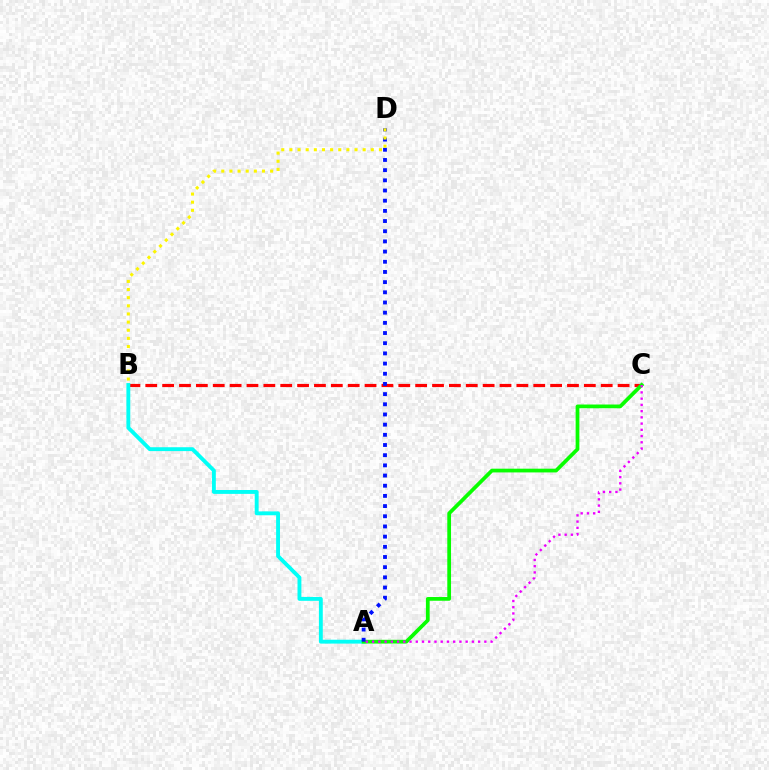{('B', 'C'): [{'color': '#ff0000', 'line_style': 'dashed', 'thickness': 2.29}], ('A', 'B'): [{'color': '#00fff6', 'line_style': 'solid', 'thickness': 2.79}], ('A', 'C'): [{'color': '#08ff00', 'line_style': 'solid', 'thickness': 2.69}, {'color': '#ee00ff', 'line_style': 'dotted', 'thickness': 1.69}], ('A', 'D'): [{'color': '#0010ff', 'line_style': 'dotted', 'thickness': 2.77}], ('B', 'D'): [{'color': '#fcf500', 'line_style': 'dotted', 'thickness': 2.21}]}